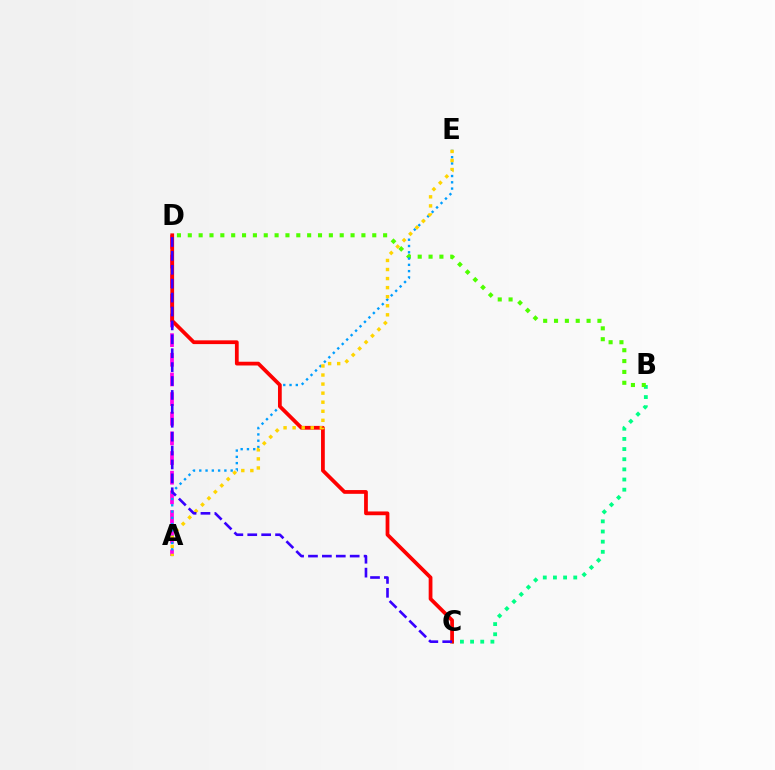{('B', 'C'): [{'color': '#00ff86', 'line_style': 'dotted', 'thickness': 2.76}], ('B', 'D'): [{'color': '#4fff00', 'line_style': 'dotted', 'thickness': 2.95}], ('A', 'D'): [{'color': '#ff00ed', 'line_style': 'dashed', 'thickness': 2.67}], ('A', 'E'): [{'color': '#009eff', 'line_style': 'dotted', 'thickness': 1.71}, {'color': '#ffd500', 'line_style': 'dotted', 'thickness': 2.46}], ('C', 'D'): [{'color': '#ff0000', 'line_style': 'solid', 'thickness': 2.7}, {'color': '#3700ff', 'line_style': 'dashed', 'thickness': 1.89}]}